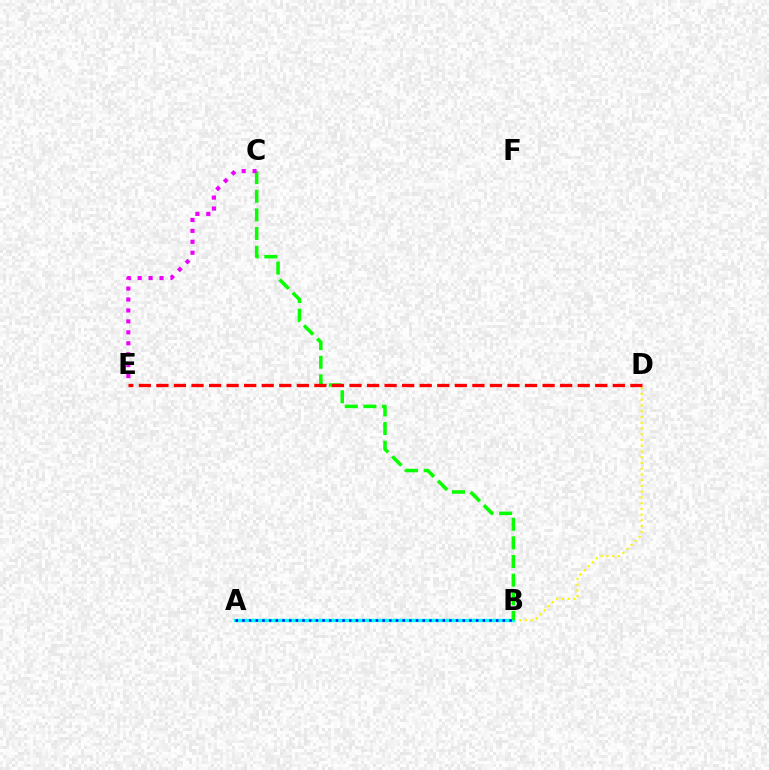{('B', 'D'): [{'color': '#fcf500', 'line_style': 'dotted', 'thickness': 1.56}], ('A', 'B'): [{'color': '#00fff6', 'line_style': 'solid', 'thickness': 2.43}, {'color': '#0010ff', 'line_style': 'dotted', 'thickness': 1.81}], ('B', 'C'): [{'color': '#08ff00', 'line_style': 'dashed', 'thickness': 2.53}], ('C', 'E'): [{'color': '#ee00ff', 'line_style': 'dotted', 'thickness': 2.97}], ('D', 'E'): [{'color': '#ff0000', 'line_style': 'dashed', 'thickness': 2.38}]}